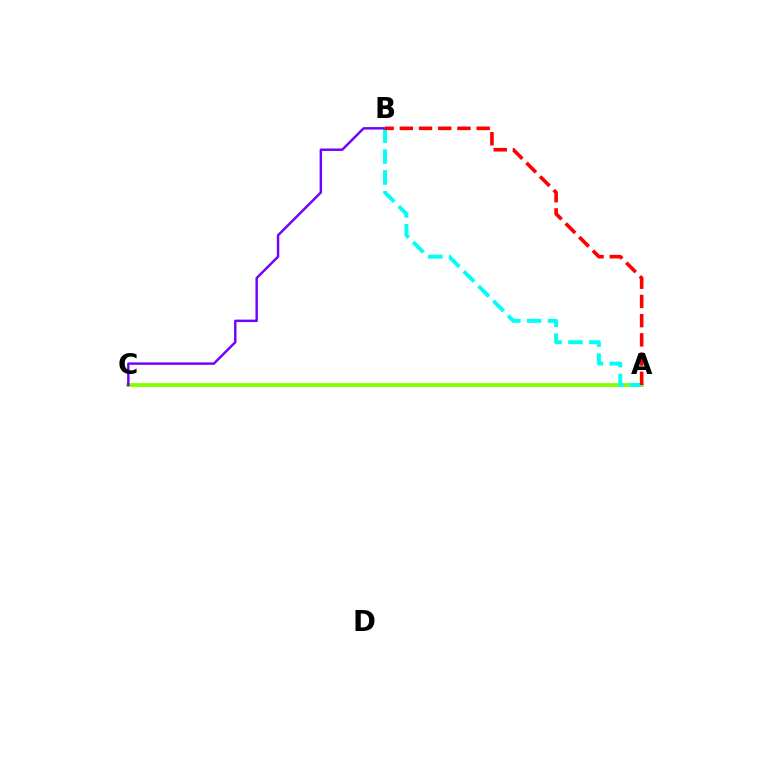{('A', 'C'): [{'color': '#84ff00', 'line_style': 'solid', 'thickness': 2.71}], ('A', 'B'): [{'color': '#00fff6', 'line_style': 'dashed', 'thickness': 2.84}, {'color': '#ff0000', 'line_style': 'dashed', 'thickness': 2.61}], ('B', 'C'): [{'color': '#7200ff', 'line_style': 'solid', 'thickness': 1.76}]}